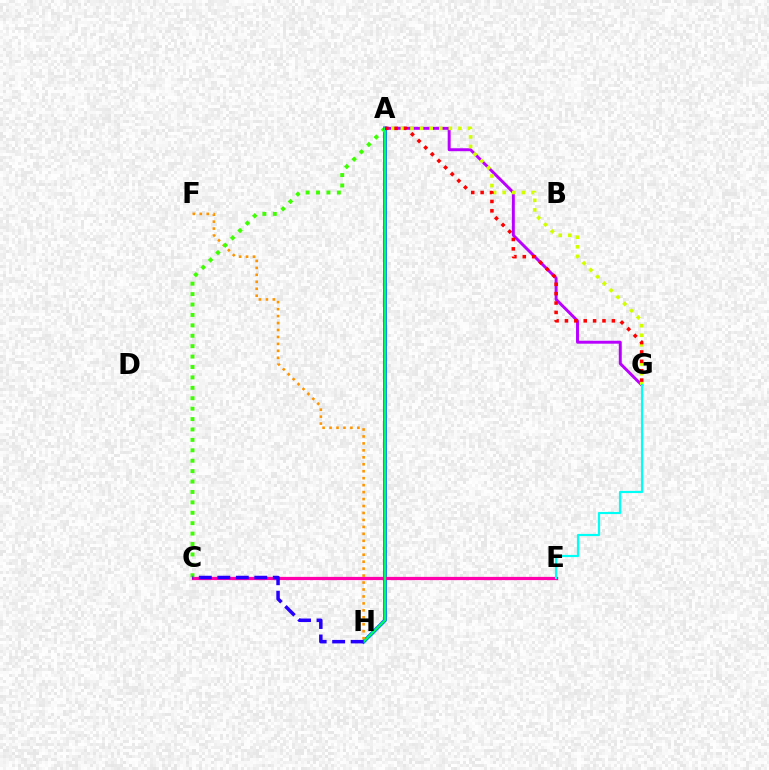{('A', 'H'): [{'color': '#0074ff', 'line_style': 'solid', 'thickness': 2.71}, {'color': '#00ff5c', 'line_style': 'solid', 'thickness': 1.53}], ('C', 'E'): [{'color': '#ff00ac', 'line_style': 'solid', 'thickness': 2.33}], ('F', 'H'): [{'color': '#ff9400', 'line_style': 'dotted', 'thickness': 1.89}], ('A', 'C'): [{'color': '#3dff00', 'line_style': 'dotted', 'thickness': 2.83}], ('A', 'G'): [{'color': '#b900ff', 'line_style': 'solid', 'thickness': 2.12}, {'color': '#d1ff00', 'line_style': 'dotted', 'thickness': 2.6}, {'color': '#ff0000', 'line_style': 'dotted', 'thickness': 2.55}], ('E', 'G'): [{'color': '#00fff6', 'line_style': 'solid', 'thickness': 1.56}], ('C', 'H'): [{'color': '#2500ff', 'line_style': 'dashed', 'thickness': 2.51}]}